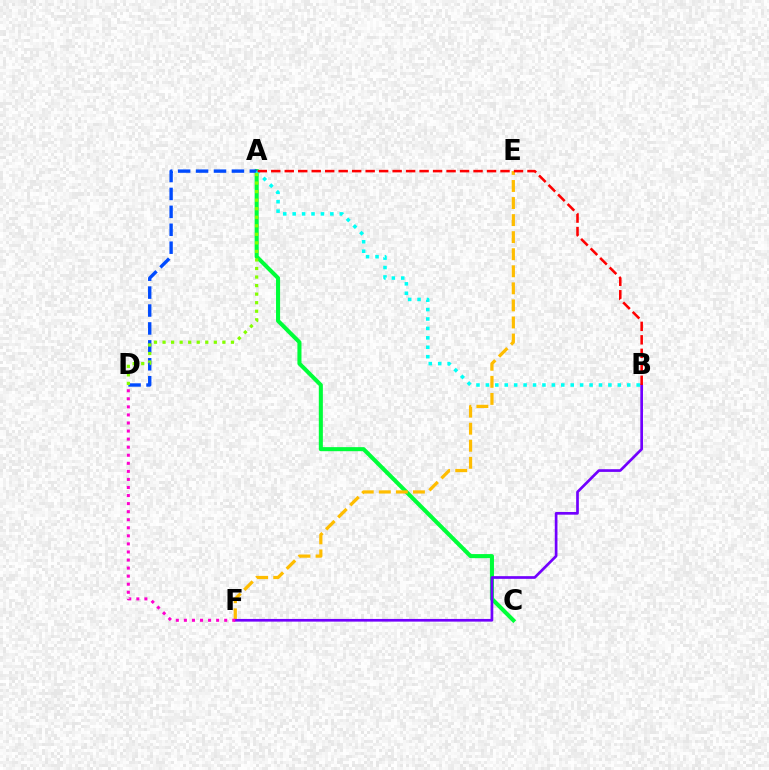{('A', 'C'): [{'color': '#00ff39', 'line_style': 'solid', 'thickness': 2.92}], ('E', 'F'): [{'color': '#ffbd00', 'line_style': 'dashed', 'thickness': 2.32}], ('A', 'D'): [{'color': '#004bff', 'line_style': 'dashed', 'thickness': 2.43}, {'color': '#84ff00', 'line_style': 'dotted', 'thickness': 2.32}], ('A', 'B'): [{'color': '#00fff6', 'line_style': 'dotted', 'thickness': 2.56}, {'color': '#ff0000', 'line_style': 'dashed', 'thickness': 1.83}], ('B', 'F'): [{'color': '#7200ff', 'line_style': 'solid', 'thickness': 1.93}], ('D', 'F'): [{'color': '#ff00cf', 'line_style': 'dotted', 'thickness': 2.19}]}